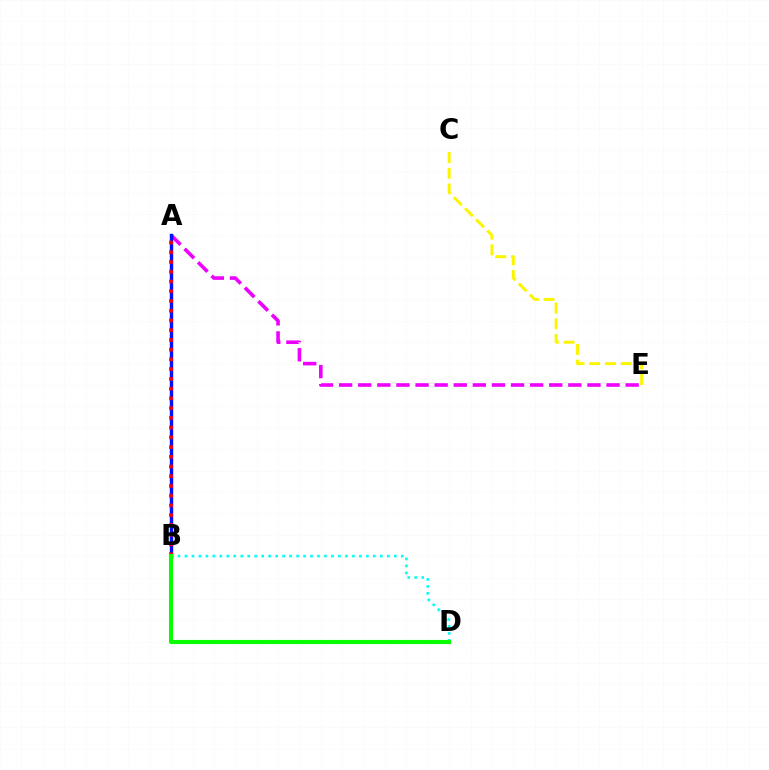{('A', 'E'): [{'color': '#ee00ff', 'line_style': 'dashed', 'thickness': 2.6}], ('A', 'B'): [{'color': '#0010ff', 'line_style': 'solid', 'thickness': 2.45}, {'color': '#ff0000', 'line_style': 'dotted', 'thickness': 2.65}], ('B', 'D'): [{'color': '#00fff6', 'line_style': 'dotted', 'thickness': 1.9}, {'color': '#08ff00', 'line_style': 'solid', 'thickness': 2.95}], ('C', 'E'): [{'color': '#fcf500', 'line_style': 'dashed', 'thickness': 2.13}]}